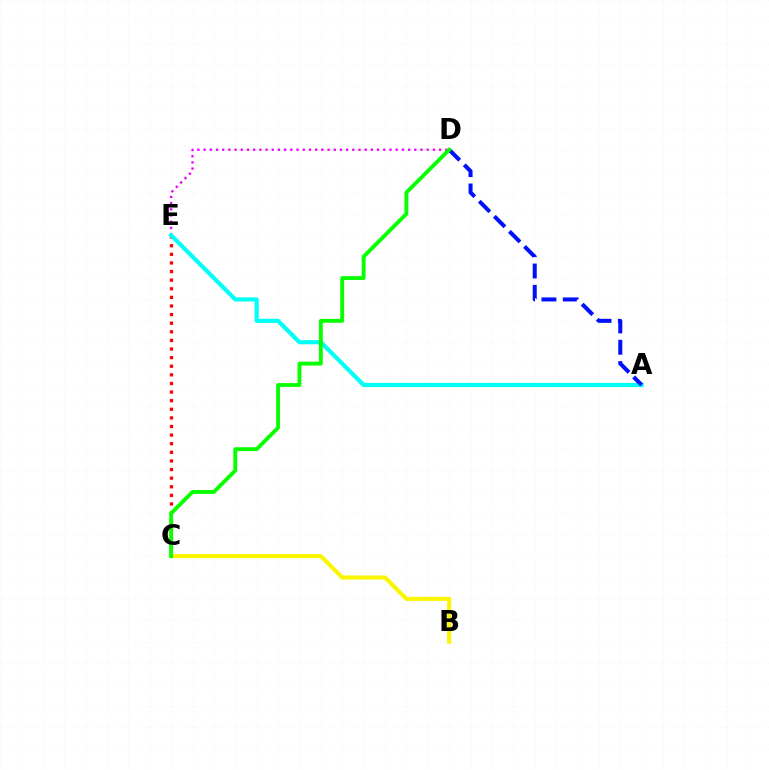{('D', 'E'): [{'color': '#ee00ff', 'line_style': 'dotted', 'thickness': 1.68}], ('C', 'E'): [{'color': '#ff0000', 'line_style': 'dotted', 'thickness': 2.34}], ('A', 'E'): [{'color': '#00fff6', 'line_style': 'solid', 'thickness': 3.0}], ('B', 'C'): [{'color': '#fcf500', 'line_style': 'solid', 'thickness': 2.95}], ('A', 'D'): [{'color': '#0010ff', 'line_style': 'dashed', 'thickness': 2.9}], ('C', 'D'): [{'color': '#08ff00', 'line_style': 'solid', 'thickness': 2.78}]}